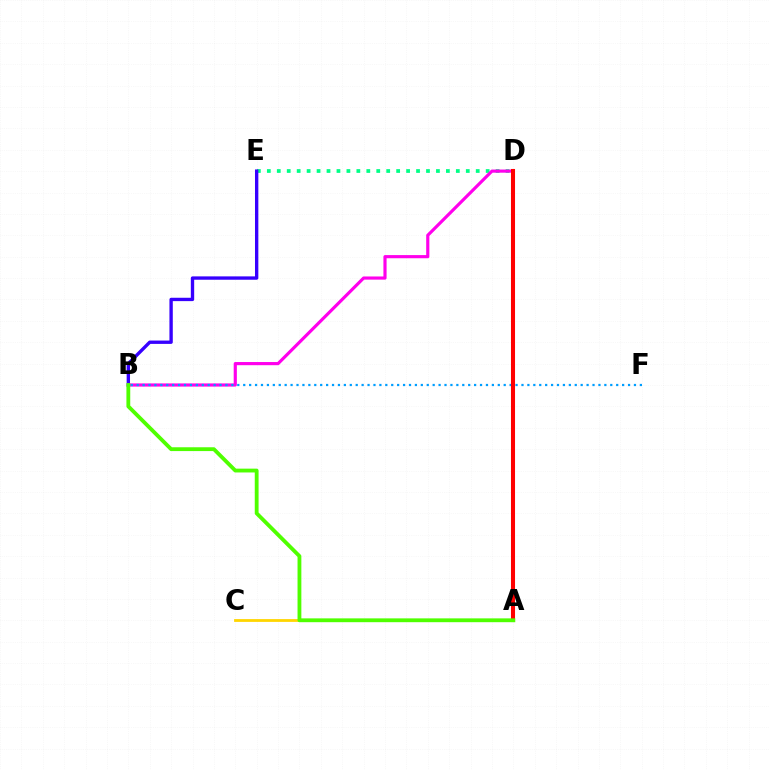{('D', 'E'): [{'color': '#00ff86', 'line_style': 'dotted', 'thickness': 2.7}], ('B', 'E'): [{'color': '#3700ff', 'line_style': 'solid', 'thickness': 2.41}], ('A', 'C'): [{'color': '#ffd500', 'line_style': 'solid', 'thickness': 2.01}], ('B', 'D'): [{'color': '#ff00ed', 'line_style': 'solid', 'thickness': 2.28}], ('B', 'F'): [{'color': '#009eff', 'line_style': 'dotted', 'thickness': 1.61}], ('A', 'D'): [{'color': '#ff0000', 'line_style': 'solid', 'thickness': 2.92}], ('A', 'B'): [{'color': '#4fff00', 'line_style': 'solid', 'thickness': 2.75}]}